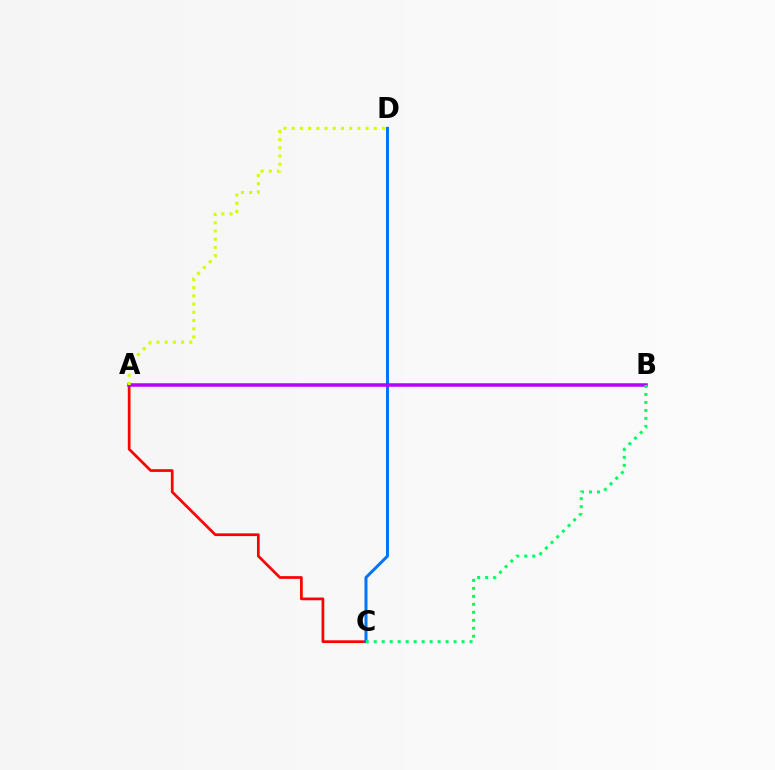{('A', 'C'): [{'color': '#ff0000', 'line_style': 'solid', 'thickness': 1.96}], ('C', 'D'): [{'color': '#0074ff', 'line_style': 'solid', 'thickness': 2.15}], ('A', 'B'): [{'color': '#b900ff', 'line_style': 'solid', 'thickness': 2.53}], ('A', 'D'): [{'color': '#d1ff00', 'line_style': 'dotted', 'thickness': 2.23}], ('B', 'C'): [{'color': '#00ff5c', 'line_style': 'dotted', 'thickness': 2.17}]}